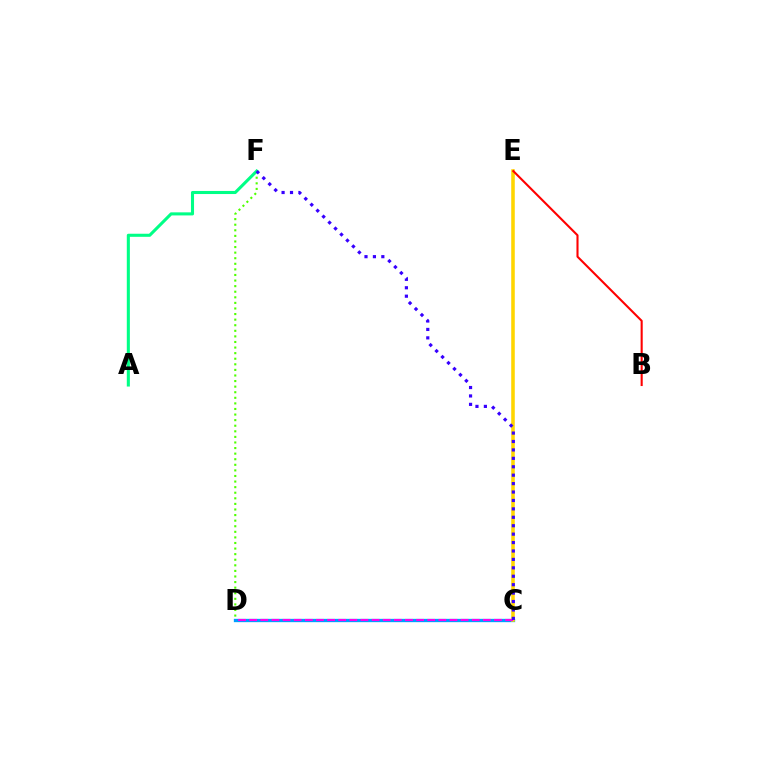{('D', 'F'): [{'color': '#4fff00', 'line_style': 'dotted', 'thickness': 1.52}], ('A', 'F'): [{'color': '#00ff86', 'line_style': 'solid', 'thickness': 2.21}], ('C', 'D'): [{'color': '#009eff', 'line_style': 'solid', 'thickness': 2.39}, {'color': '#ff00ed', 'line_style': 'dashed', 'thickness': 1.51}], ('C', 'E'): [{'color': '#ffd500', 'line_style': 'solid', 'thickness': 2.57}], ('B', 'E'): [{'color': '#ff0000', 'line_style': 'solid', 'thickness': 1.51}], ('C', 'F'): [{'color': '#3700ff', 'line_style': 'dotted', 'thickness': 2.29}]}